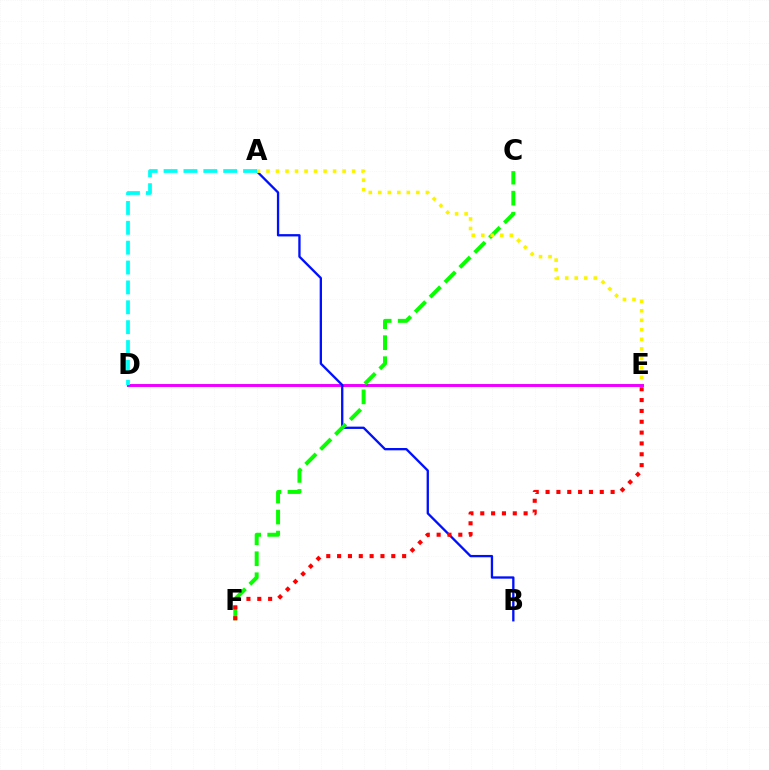{('D', 'E'): [{'color': '#ee00ff', 'line_style': 'solid', 'thickness': 2.13}], ('A', 'B'): [{'color': '#0010ff', 'line_style': 'solid', 'thickness': 1.67}], ('C', 'F'): [{'color': '#08ff00', 'line_style': 'dashed', 'thickness': 2.86}], ('A', 'E'): [{'color': '#fcf500', 'line_style': 'dotted', 'thickness': 2.59}], ('E', 'F'): [{'color': '#ff0000', 'line_style': 'dotted', 'thickness': 2.94}], ('A', 'D'): [{'color': '#00fff6', 'line_style': 'dashed', 'thickness': 2.7}]}